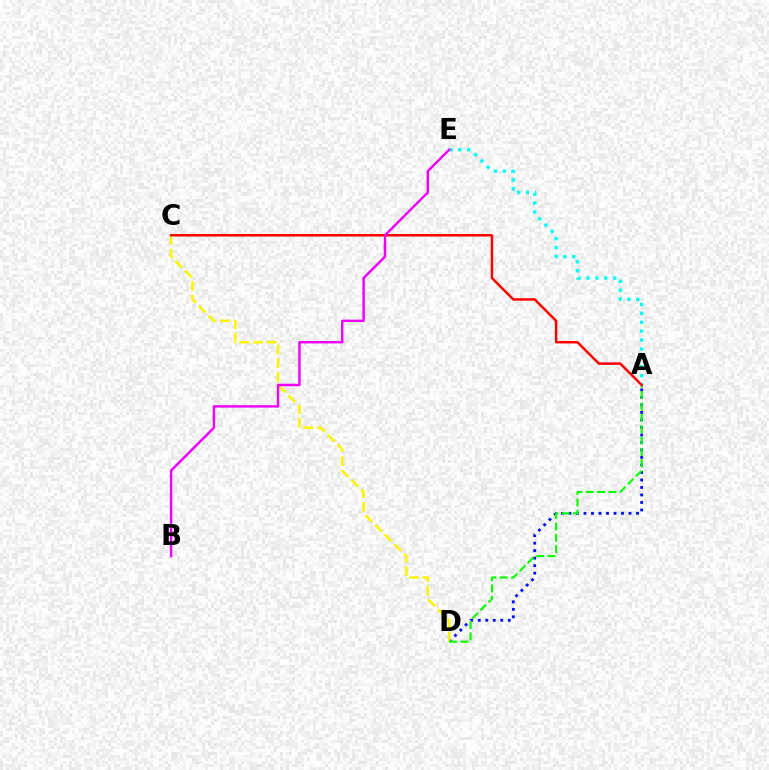{('A', 'D'): [{'color': '#0010ff', 'line_style': 'dotted', 'thickness': 2.04}, {'color': '#08ff00', 'line_style': 'dashed', 'thickness': 1.54}], ('A', 'E'): [{'color': '#00fff6', 'line_style': 'dotted', 'thickness': 2.42}], ('C', 'D'): [{'color': '#fcf500', 'line_style': 'dashed', 'thickness': 1.86}], ('A', 'C'): [{'color': '#ff0000', 'line_style': 'solid', 'thickness': 1.79}], ('B', 'E'): [{'color': '#ee00ff', 'line_style': 'solid', 'thickness': 1.75}]}